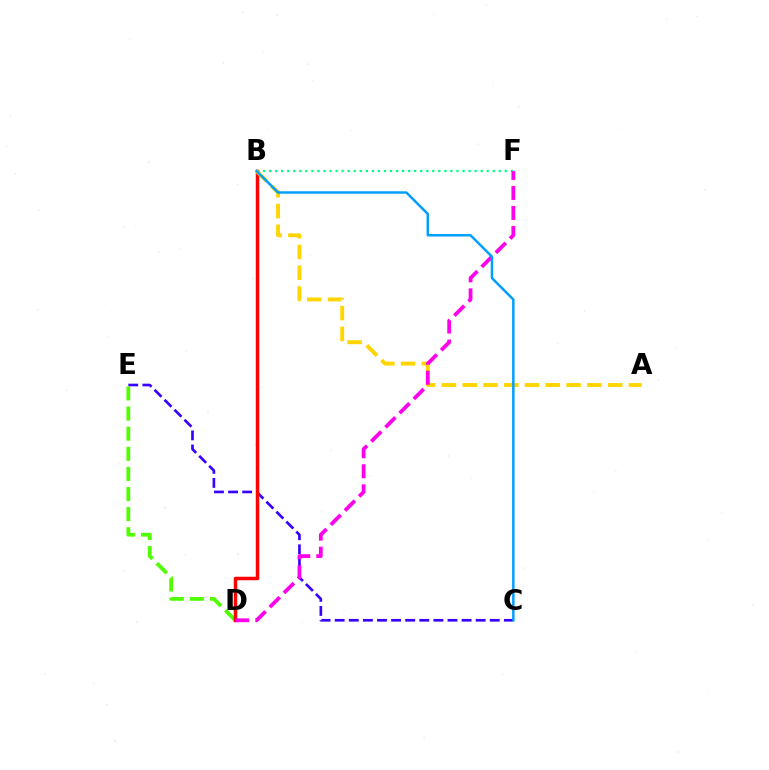{('C', 'E'): [{'color': '#3700ff', 'line_style': 'dashed', 'thickness': 1.92}], ('B', 'F'): [{'color': '#00ff86', 'line_style': 'dotted', 'thickness': 1.64}], ('D', 'E'): [{'color': '#4fff00', 'line_style': 'dashed', 'thickness': 2.73}], ('B', 'D'): [{'color': '#ff0000', 'line_style': 'solid', 'thickness': 2.51}], ('A', 'B'): [{'color': '#ffd500', 'line_style': 'dashed', 'thickness': 2.82}], ('D', 'F'): [{'color': '#ff00ed', 'line_style': 'dashed', 'thickness': 2.72}], ('B', 'C'): [{'color': '#009eff', 'line_style': 'solid', 'thickness': 1.78}]}